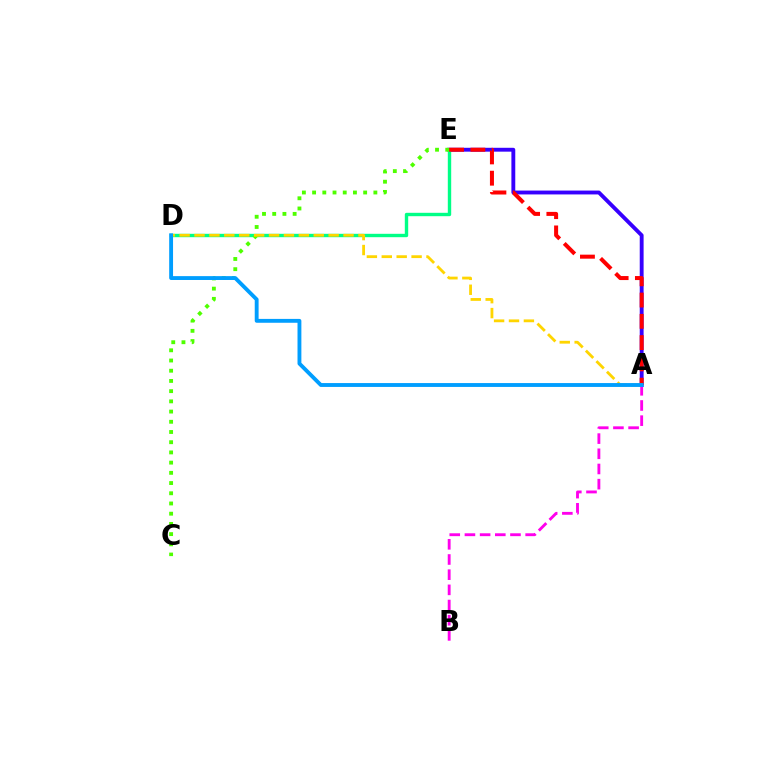{('A', 'E'): [{'color': '#3700ff', 'line_style': 'solid', 'thickness': 2.78}, {'color': '#ff0000', 'line_style': 'dashed', 'thickness': 2.89}], ('A', 'B'): [{'color': '#ff00ed', 'line_style': 'dashed', 'thickness': 2.06}], ('D', 'E'): [{'color': '#00ff86', 'line_style': 'solid', 'thickness': 2.44}], ('C', 'E'): [{'color': '#4fff00', 'line_style': 'dotted', 'thickness': 2.77}], ('A', 'D'): [{'color': '#ffd500', 'line_style': 'dashed', 'thickness': 2.02}, {'color': '#009eff', 'line_style': 'solid', 'thickness': 2.78}]}